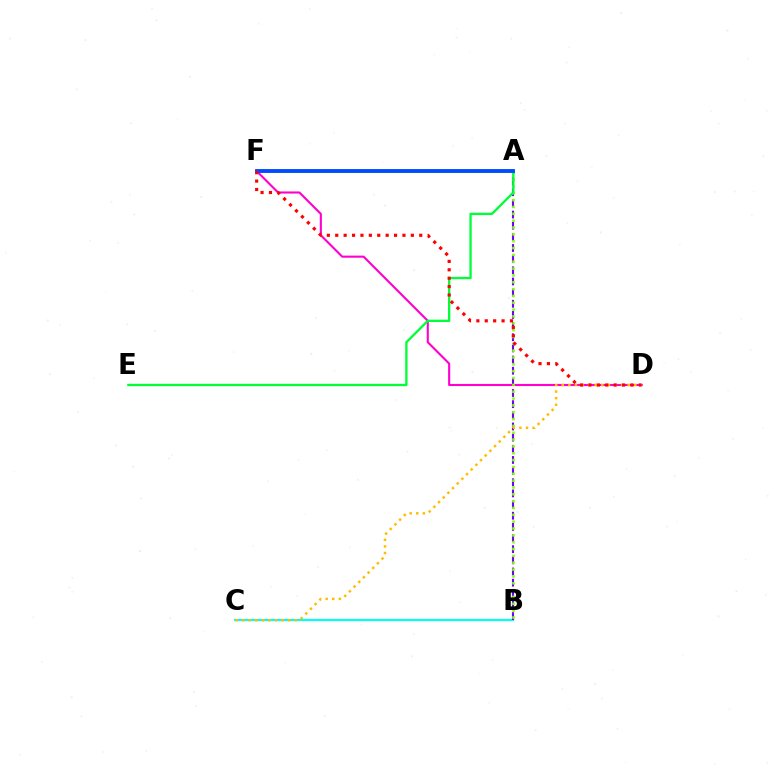{('B', 'C'): [{'color': '#00fff6', 'line_style': 'solid', 'thickness': 1.55}], ('A', 'B'): [{'color': '#7200ff', 'line_style': 'dashed', 'thickness': 1.52}, {'color': '#84ff00', 'line_style': 'dotted', 'thickness': 1.86}], ('D', 'F'): [{'color': '#ff00cf', 'line_style': 'solid', 'thickness': 1.51}, {'color': '#ff0000', 'line_style': 'dotted', 'thickness': 2.28}], ('A', 'E'): [{'color': '#00ff39', 'line_style': 'solid', 'thickness': 1.68}], ('A', 'F'): [{'color': '#004bff', 'line_style': 'solid', 'thickness': 2.79}], ('C', 'D'): [{'color': '#ffbd00', 'line_style': 'dotted', 'thickness': 1.79}]}